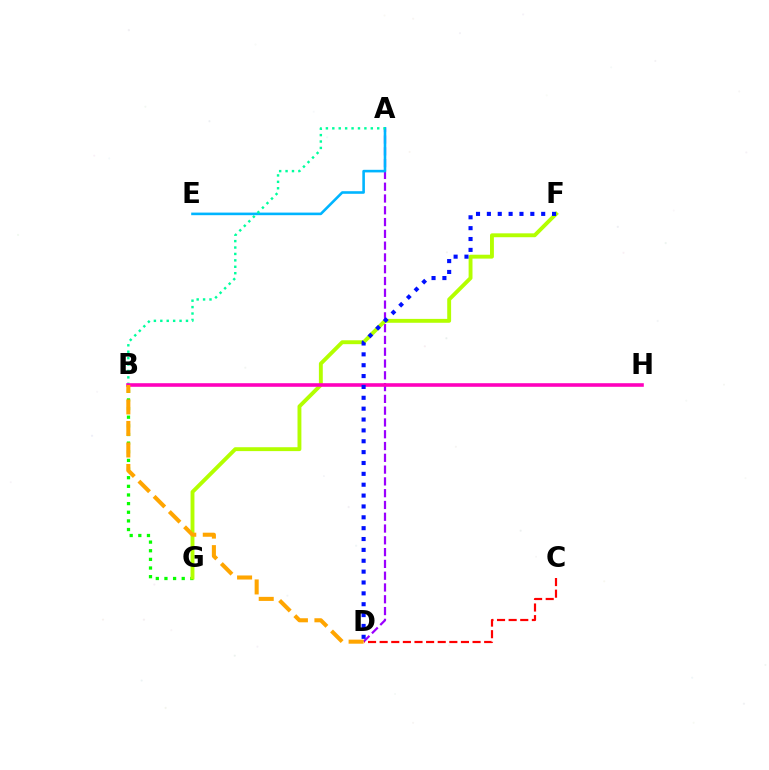{('A', 'D'): [{'color': '#9b00ff', 'line_style': 'dashed', 'thickness': 1.6}], ('C', 'D'): [{'color': '#ff0000', 'line_style': 'dashed', 'thickness': 1.58}], ('A', 'E'): [{'color': '#00b5ff', 'line_style': 'solid', 'thickness': 1.87}], ('B', 'G'): [{'color': '#08ff00', 'line_style': 'dotted', 'thickness': 2.35}], ('A', 'B'): [{'color': '#00ff9d', 'line_style': 'dotted', 'thickness': 1.74}], ('F', 'G'): [{'color': '#b3ff00', 'line_style': 'solid', 'thickness': 2.8}], ('B', 'H'): [{'color': '#ff00bd', 'line_style': 'solid', 'thickness': 2.58}], ('B', 'D'): [{'color': '#ffa500', 'line_style': 'dashed', 'thickness': 2.92}], ('D', 'F'): [{'color': '#0010ff', 'line_style': 'dotted', 'thickness': 2.95}]}